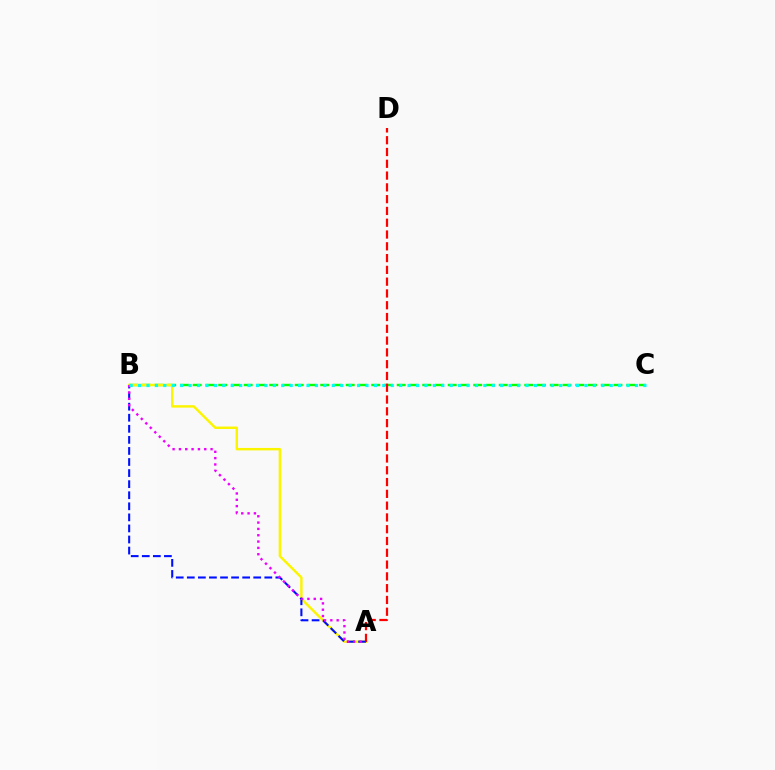{('B', 'C'): [{'color': '#08ff00', 'line_style': 'dashed', 'thickness': 1.73}, {'color': '#00fff6', 'line_style': 'dotted', 'thickness': 2.29}], ('A', 'B'): [{'color': '#fcf500', 'line_style': 'solid', 'thickness': 1.76}, {'color': '#0010ff', 'line_style': 'dashed', 'thickness': 1.5}, {'color': '#ee00ff', 'line_style': 'dotted', 'thickness': 1.72}], ('A', 'D'): [{'color': '#ff0000', 'line_style': 'dashed', 'thickness': 1.6}]}